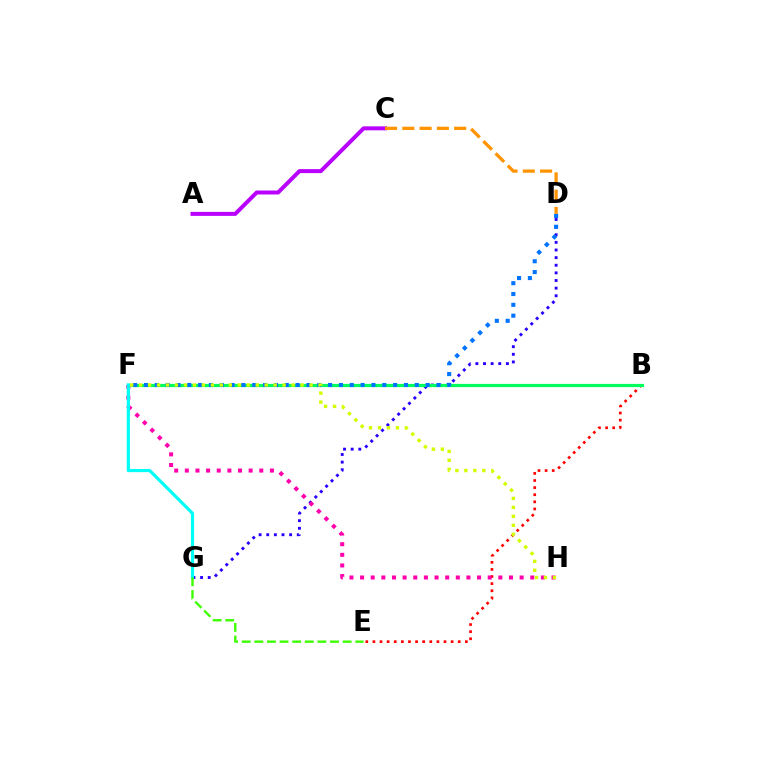{('A', 'C'): [{'color': '#b900ff', 'line_style': 'solid', 'thickness': 2.87}], ('B', 'E'): [{'color': '#ff0000', 'line_style': 'dotted', 'thickness': 1.93}], ('C', 'D'): [{'color': '#ff9400', 'line_style': 'dashed', 'thickness': 2.35}], ('D', 'G'): [{'color': '#2500ff', 'line_style': 'dotted', 'thickness': 2.07}], ('B', 'F'): [{'color': '#00ff5c', 'line_style': 'solid', 'thickness': 2.29}], ('F', 'H'): [{'color': '#ff00ac', 'line_style': 'dotted', 'thickness': 2.89}, {'color': '#d1ff00', 'line_style': 'dotted', 'thickness': 2.44}], ('F', 'G'): [{'color': '#00fff6', 'line_style': 'solid', 'thickness': 2.3}], ('D', 'F'): [{'color': '#0074ff', 'line_style': 'dotted', 'thickness': 2.94}], ('E', 'G'): [{'color': '#3dff00', 'line_style': 'dashed', 'thickness': 1.71}]}